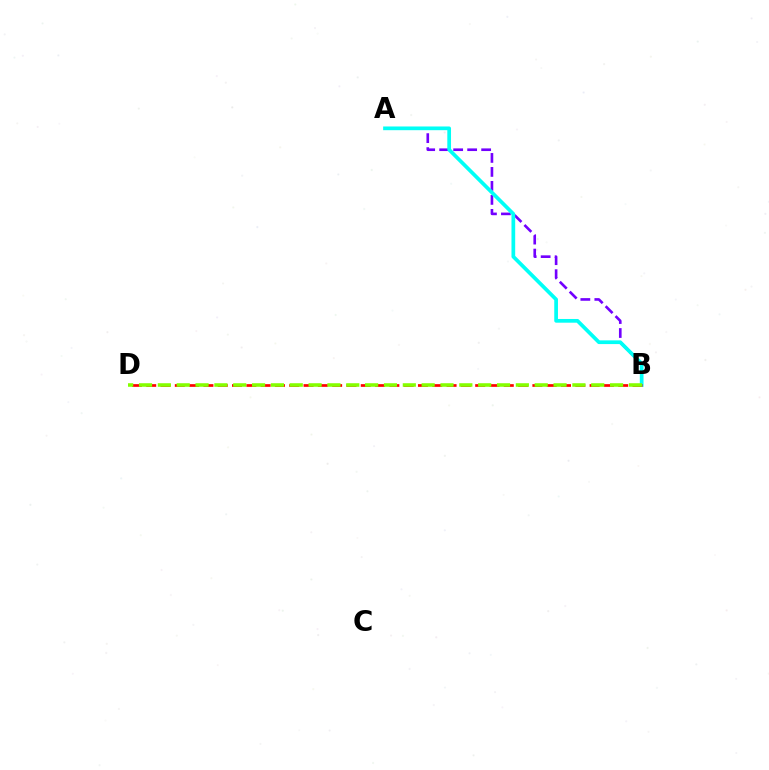{('A', 'B'): [{'color': '#7200ff', 'line_style': 'dashed', 'thickness': 1.9}, {'color': '#00fff6', 'line_style': 'solid', 'thickness': 2.68}], ('B', 'D'): [{'color': '#ff0000', 'line_style': 'dashed', 'thickness': 1.94}, {'color': '#84ff00', 'line_style': 'dashed', 'thickness': 2.56}]}